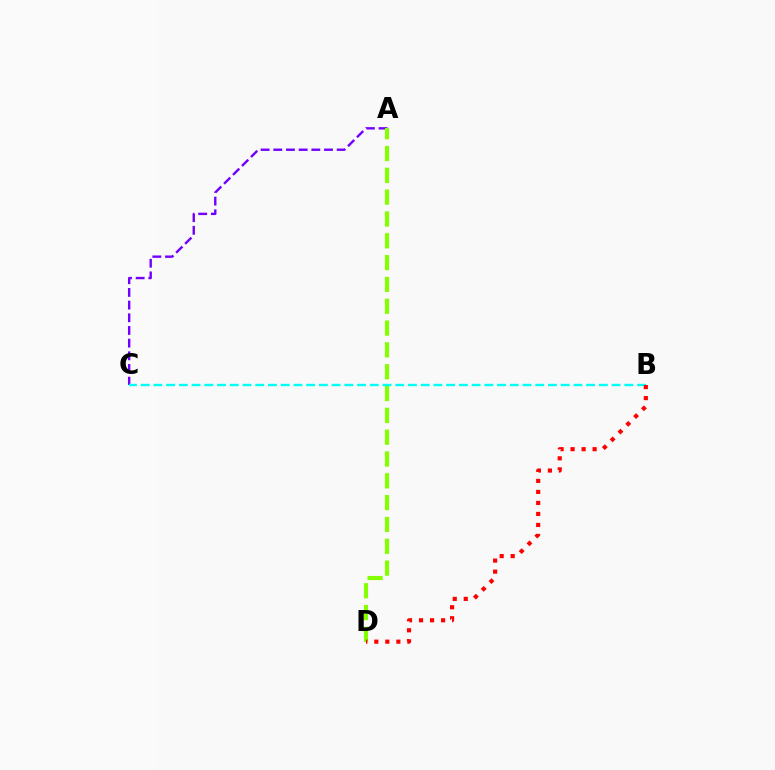{('A', 'C'): [{'color': '#7200ff', 'line_style': 'dashed', 'thickness': 1.72}], ('A', 'D'): [{'color': '#84ff00', 'line_style': 'dashed', 'thickness': 2.96}], ('B', 'C'): [{'color': '#00fff6', 'line_style': 'dashed', 'thickness': 1.73}], ('B', 'D'): [{'color': '#ff0000', 'line_style': 'dotted', 'thickness': 2.99}]}